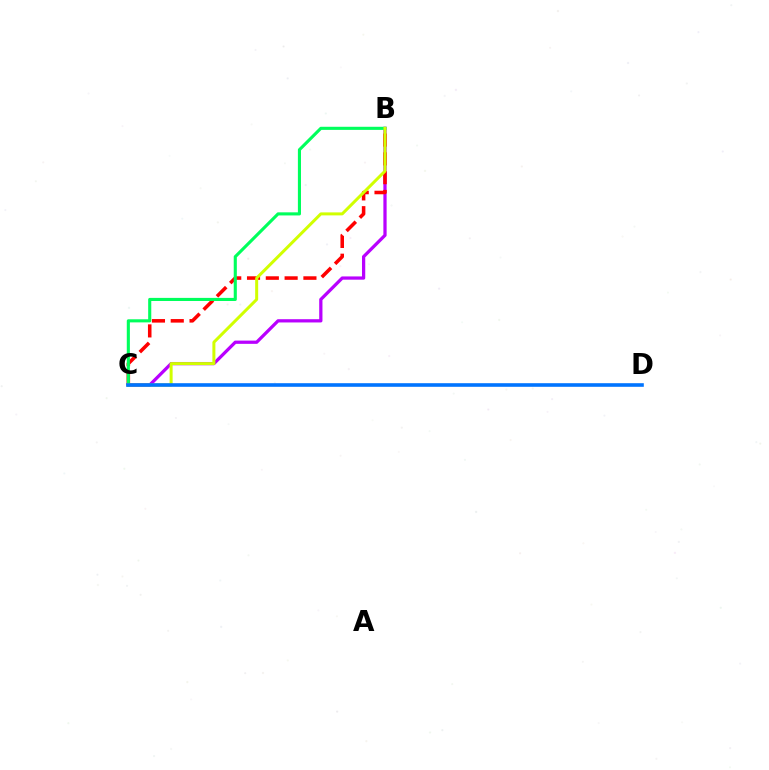{('B', 'C'): [{'color': '#b900ff', 'line_style': 'solid', 'thickness': 2.34}, {'color': '#ff0000', 'line_style': 'dashed', 'thickness': 2.55}, {'color': '#00ff5c', 'line_style': 'solid', 'thickness': 2.24}, {'color': '#d1ff00', 'line_style': 'solid', 'thickness': 2.16}], ('C', 'D'): [{'color': '#0074ff', 'line_style': 'solid', 'thickness': 2.59}]}